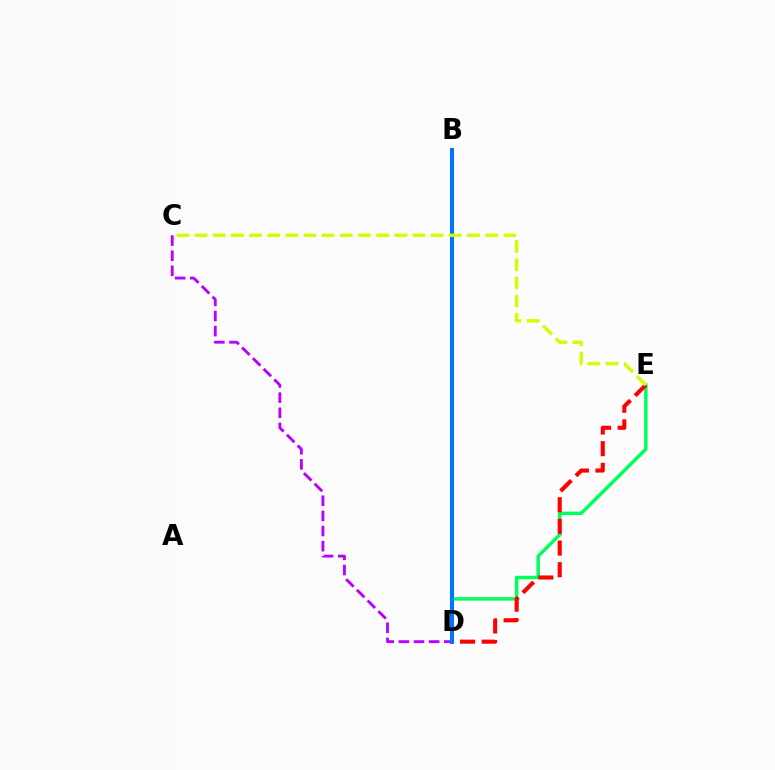{('C', 'D'): [{'color': '#b900ff', 'line_style': 'dashed', 'thickness': 2.06}], ('D', 'E'): [{'color': '#00ff5c', 'line_style': 'solid', 'thickness': 2.48}, {'color': '#ff0000', 'line_style': 'dashed', 'thickness': 2.94}], ('B', 'D'): [{'color': '#0074ff', 'line_style': 'solid', 'thickness': 2.94}], ('C', 'E'): [{'color': '#d1ff00', 'line_style': 'dashed', 'thickness': 2.47}]}